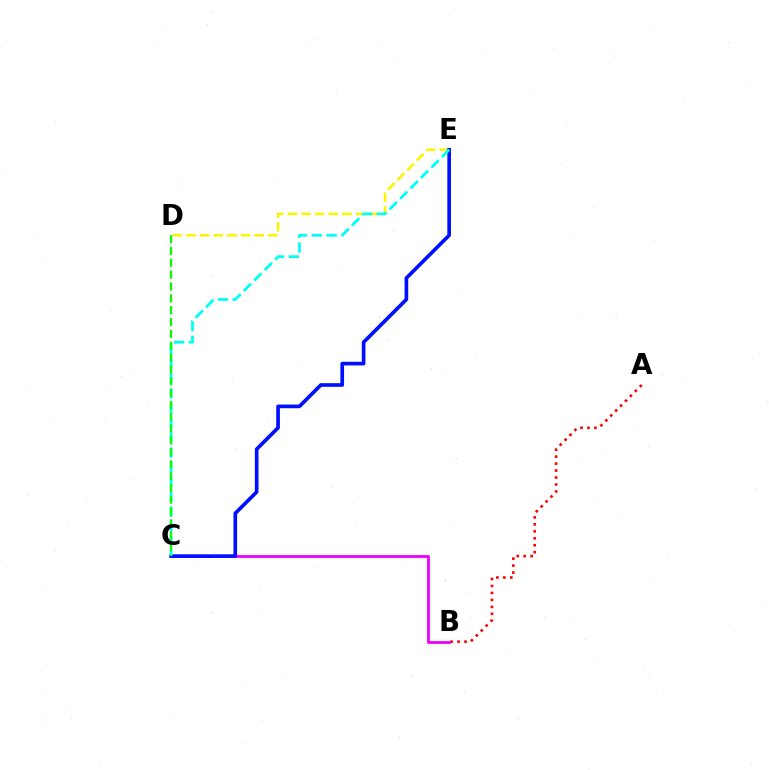{('D', 'E'): [{'color': '#fcf500', 'line_style': 'dashed', 'thickness': 1.85}], ('A', 'B'): [{'color': '#ff0000', 'line_style': 'dotted', 'thickness': 1.89}], ('B', 'C'): [{'color': '#ee00ff', 'line_style': 'solid', 'thickness': 2.02}], ('C', 'E'): [{'color': '#0010ff', 'line_style': 'solid', 'thickness': 2.63}, {'color': '#00fff6', 'line_style': 'dashed', 'thickness': 2.01}], ('C', 'D'): [{'color': '#08ff00', 'line_style': 'dashed', 'thickness': 1.61}]}